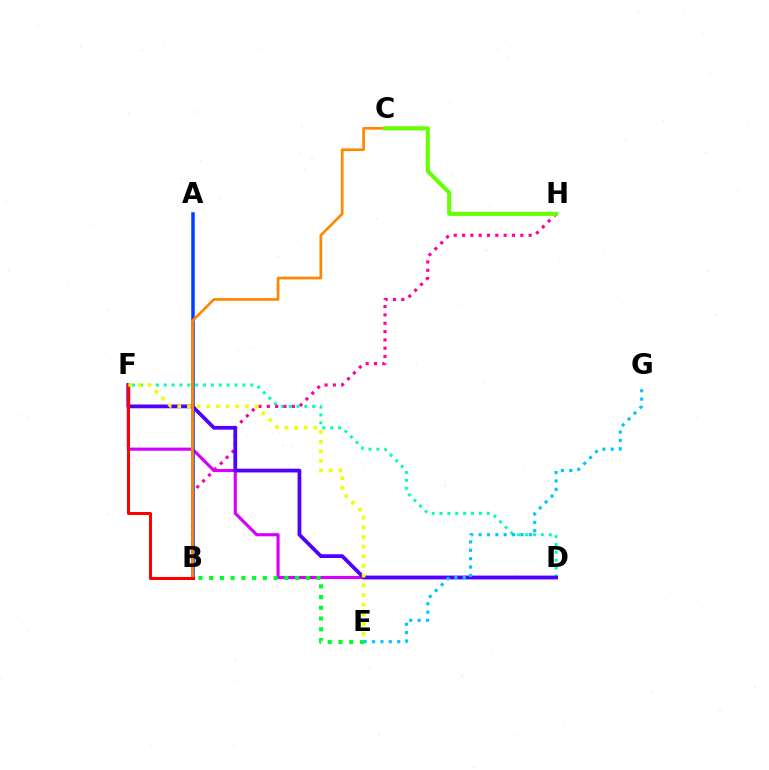{('D', 'F'): [{'color': '#d600ff', 'line_style': 'solid', 'thickness': 2.26}, {'color': '#00ffaf', 'line_style': 'dotted', 'thickness': 2.14}, {'color': '#4f00ff', 'line_style': 'solid', 'thickness': 2.7}], ('B', 'E'): [{'color': '#00ff27', 'line_style': 'dotted', 'thickness': 2.92}], ('A', 'B'): [{'color': '#003fff', 'line_style': 'solid', 'thickness': 2.52}], ('B', 'H'): [{'color': '#ff00a0', 'line_style': 'dotted', 'thickness': 2.26}], ('B', 'C'): [{'color': '#ff8800', 'line_style': 'solid', 'thickness': 1.95}], ('B', 'F'): [{'color': '#ff0000', 'line_style': 'solid', 'thickness': 2.18}], ('E', 'F'): [{'color': '#eeff00', 'line_style': 'dotted', 'thickness': 2.63}], ('E', 'G'): [{'color': '#00c7ff', 'line_style': 'dotted', 'thickness': 2.28}], ('C', 'H'): [{'color': '#66ff00', 'line_style': 'solid', 'thickness': 2.94}]}